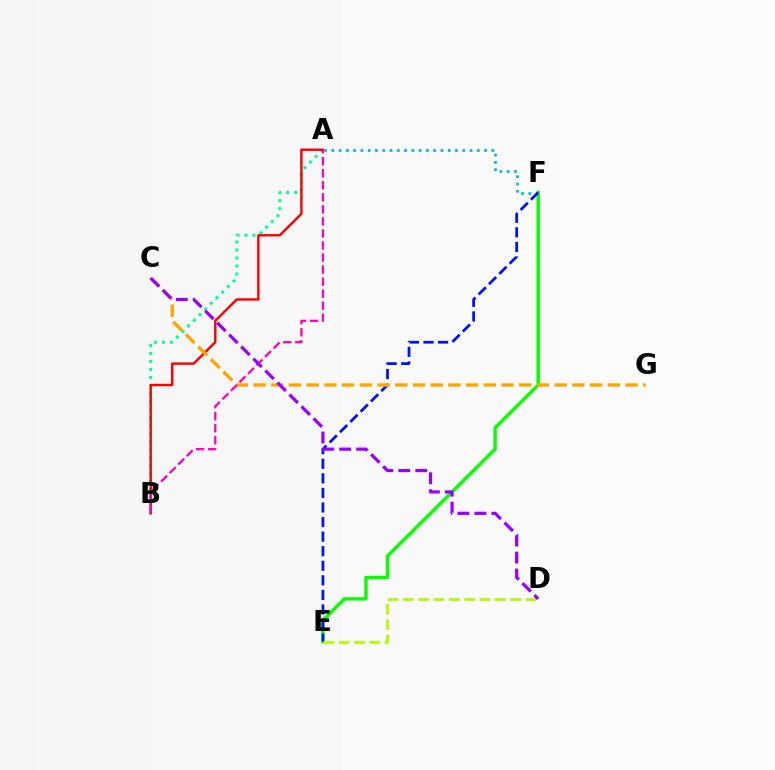{('A', 'F'): [{'color': '#00b5ff', 'line_style': 'dotted', 'thickness': 1.98}], ('E', 'F'): [{'color': '#08ff00', 'line_style': 'solid', 'thickness': 2.45}, {'color': '#0010ff', 'line_style': 'dashed', 'thickness': 1.98}], ('A', 'B'): [{'color': '#00ff9d', 'line_style': 'dotted', 'thickness': 2.17}, {'color': '#ff0000', 'line_style': 'solid', 'thickness': 1.74}, {'color': '#ff00bd', 'line_style': 'dashed', 'thickness': 1.63}], ('C', 'G'): [{'color': '#ffa500', 'line_style': 'dashed', 'thickness': 2.41}], ('D', 'E'): [{'color': '#b3ff00', 'line_style': 'dashed', 'thickness': 2.08}], ('C', 'D'): [{'color': '#9b00ff', 'line_style': 'dashed', 'thickness': 2.31}]}